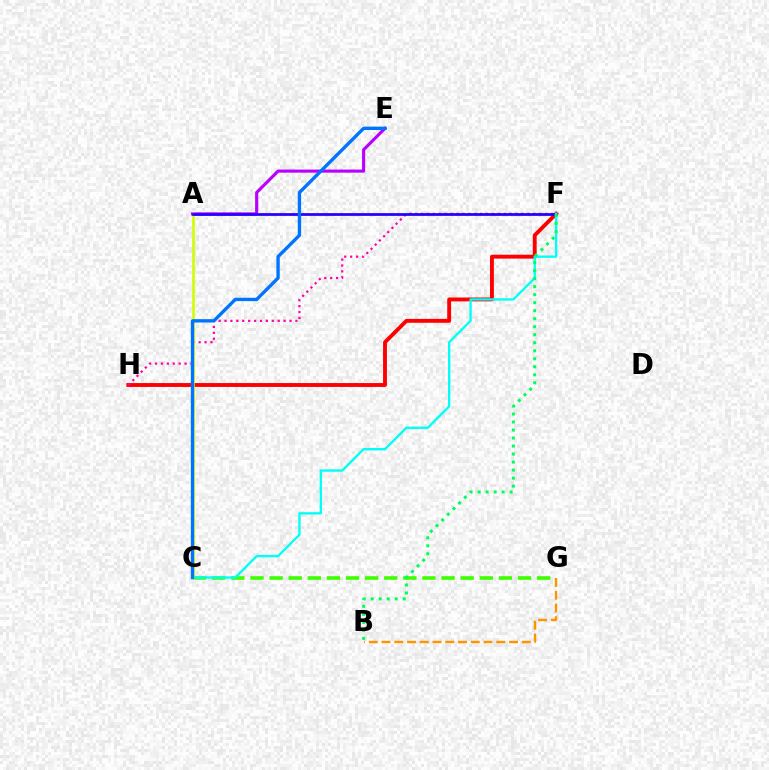{('C', 'G'): [{'color': '#3dff00', 'line_style': 'dashed', 'thickness': 2.6}], ('F', 'H'): [{'color': '#ff0000', 'line_style': 'solid', 'thickness': 2.8}, {'color': '#ff00ac', 'line_style': 'dotted', 'thickness': 1.61}], ('A', 'E'): [{'color': '#b900ff', 'line_style': 'solid', 'thickness': 2.24}], ('B', 'G'): [{'color': '#ff9400', 'line_style': 'dashed', 'thickness': 1.73}], ('A', 'C'): [{'color': '#d1ff00', 'line_style': 'solid', 'thickness': 1.89}], ('A', 'F'): [{'color': '#2500ff', 'line_style': 'solid', 'thickness': 1.98}], ('C', 'F'): [{'color': '#00fff6', 'line_style': 'solid', 'thickness': 1.68}], ('B', 'F'): [{'color': '#00ff5c', 'line_style': 'dotted', 'thickness': 2.18}], ('C', 'E'): [{'color': '#0074ff', 'line_style': 'solid', 'thickness': 2.41}]}